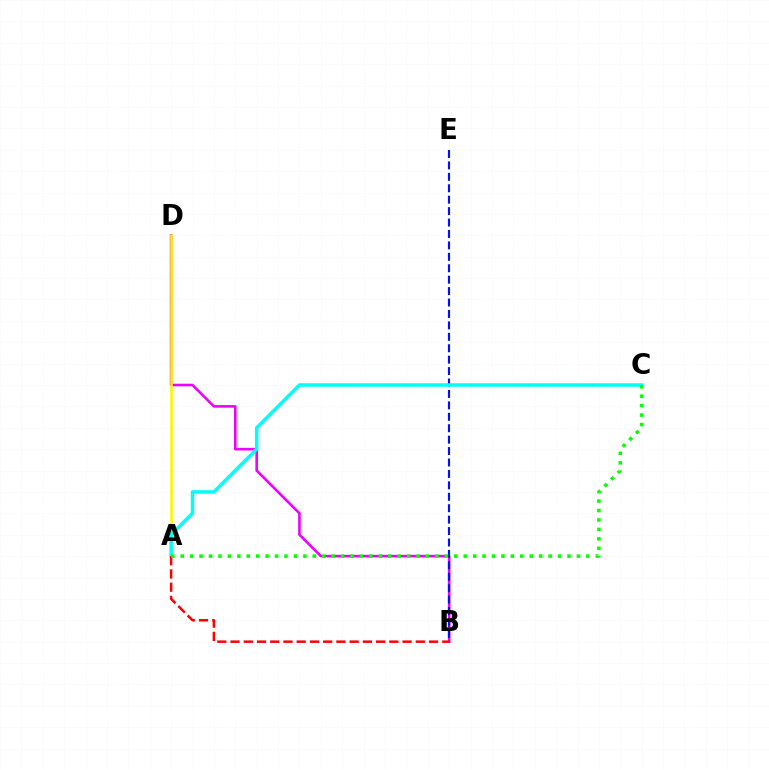{('B', 'D'): [{'color': '#ee00ff', 'line_style': 'solid', 'thickness': 1.87}], ('B', 'E'): [{'color': '#0010ff', 'line_style': 'dashed', 'thickness': 1.55}], ('A', 'D'): [{'color': '#fcf500', 'line_style': 'solid', 'thickness': 1.83}], ('A', 'C'): [{'color': '#00fff6', 'line_style': 'solid', 'thickness': 2.52}, {'color': '#08ff00', 'line_style': 'dotted', 'thickness': 2.56}], ('A', 'B'): [{'color': '#ff0000', 'line_style': 'dashed', 'thickness': 1.8}]}